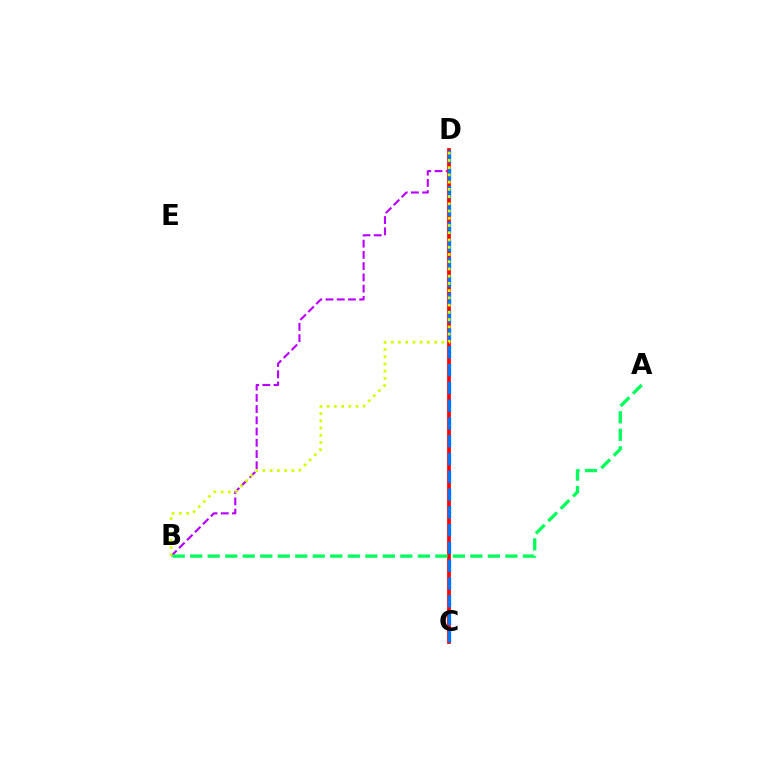{('B', 'D'): [{'color': '#b900ff', 'line_style': 'dashed', 'thickness': 1.53}, {'color': '#d1ff00', 'line_style': 'dotted', 'thickness': 1.97}], ('C', 'D'): [{'color': '#ff0000', 'line_style': 'solid', 'thickness': 2.69}, {'color': '#0074ff', 'line_style': 'dashed', 'thickness': 2.42}], ('A', 'B'): [{'color': '#00ff5c', 'line_style': 'dashed', 'thickness': 2.38}]}